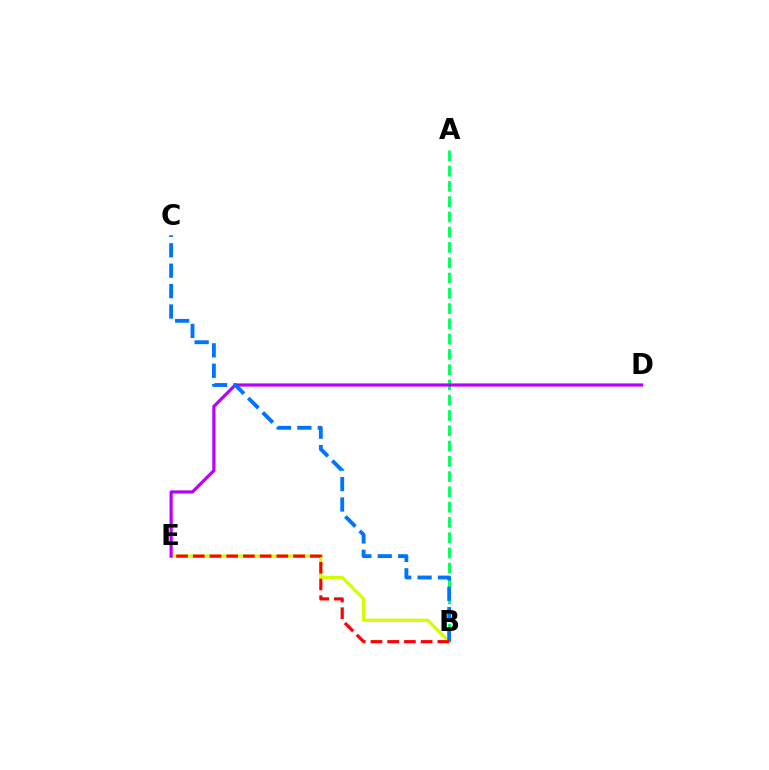{('A', 'B'): [{'color': '#00ff5c', 'line_style': 'dashed', 'thickness': 2.07}], ('B', 'E'): [{'color': '#d1ff00', 'line_style': 'solid', 'thickness': 2.34}, {'color': '#ff0000', 'line_style': 'dashed', 'thickness': 2.27}], ('D', 'E'): [{'color': '#b900ff', 'line_style': 'solid', 'thickness': 2.3}], ('B', 'C'): [{'color': '#0074ff', 'line_style': 'dashed', 'thickness': 2.77}]}